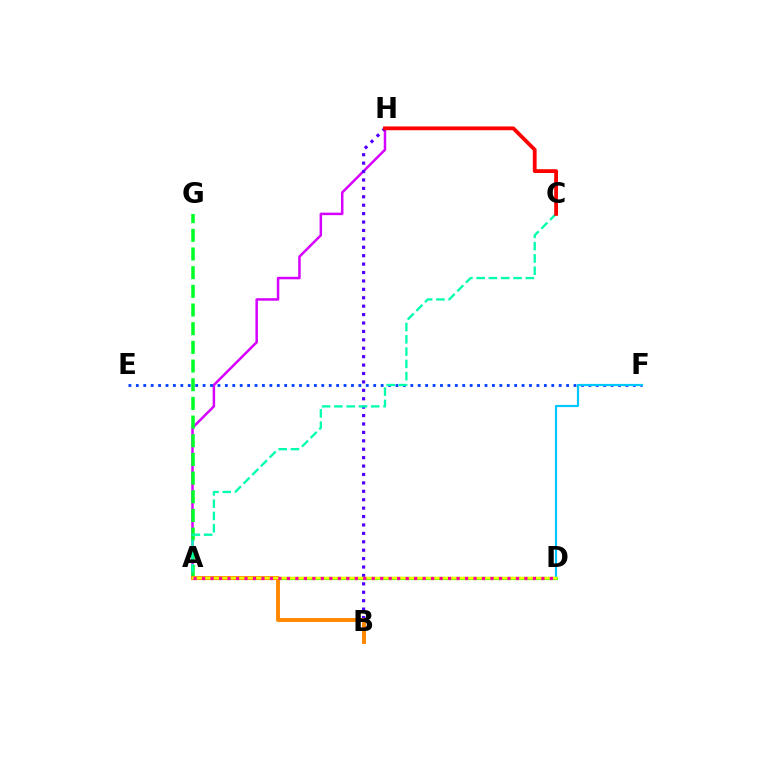{('A', 'H'): [{'color': '#d600ff', 'line_style': 'solid', 'thickness': 1.8}], ('E', 'F'): [{'color': '#003fff', 'line_style': 'dotted', 'thickness': 2.02}], ('B', 'H'): [{'color': '#4f00ff', 'line_style': 'dotted', 'thickness': 2.29}], ('A', 'G'): [{'color': '#00ff27', 'line_style': 'dashed', 'thickness': 2.54}], ('A', 'C'): [{'color': '#00ffaf', 'line_style': 'dashed', 'thickness': 1.67}], ('A', 'D'): [{'color': '#66ff00', 'line_style': 'solid', 'thickness': 2.3}, {'color': '#eeff00', 'line_style': 'solid', 'thickness': 1.76}, {'color': '#ff00a0', 'line_style': 'dotted', 'thickness': 2.3}], ('A', 'B'): [{'color': '#ff8800', 'line_style': 'solid', 'thickness': 2.82}], ('D', 'F'): [{'color': '#00c7ff', 'line_style': 'solid', 'thickness': 1.56}], ('C', 'H'): [{'color': '#ff0000', 'line_style': 'solid', 'thickness': 2.73}]}